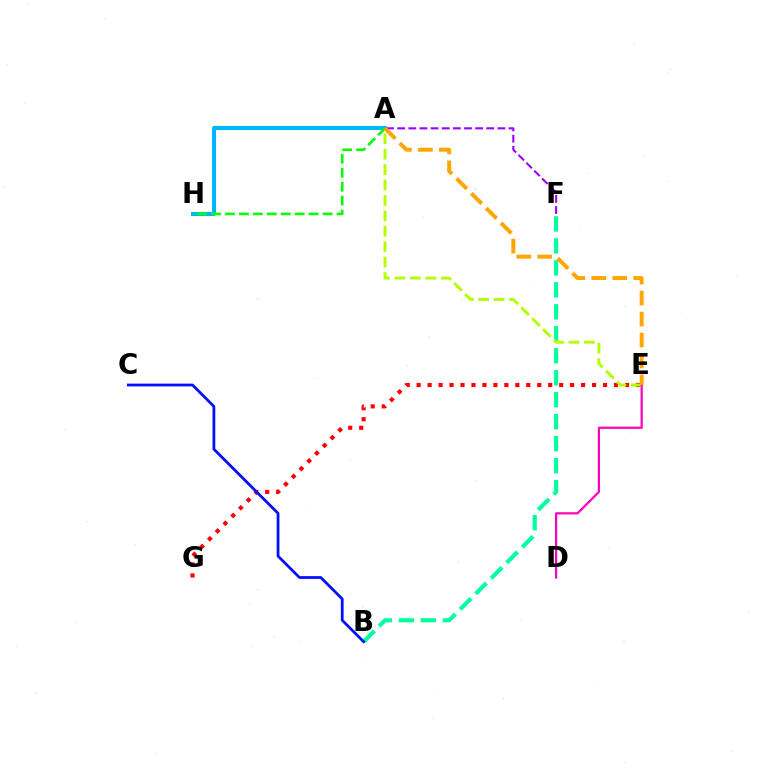{('B', 'F'): [{'color': '#00ff9d', 'line_style': 'dashed', 'thickness': 2.99}], ('E', 'G'): [{'color': '#ff0000', 'line_style': 'dotted', 'thickness': 2.98}], ('A', 'H'): [{'color': '#00b5ff', 'line_style': 'solid', 'thickness': 2.92}, {'color': '#08ff00', 'line_style': 'dashed', 'thickness': 1.9}], ('A', 'F'): [{'color': '#9b00ff', 'line_style': 'dashed', 'thickness': 1.51}], ('B', 'C'): [{'color': '#0010ff', 'line_style': 'solid', 'thickness': 1.98}], ('A', 'E'): [{'color': '#b3ff00', 'line_style': 'dashed', 'thickness': 2.1}, {'color': '#ffa500', 'line_style': 'dashed', 'thickness': 2.85}], ('D', 'E'): [{'color': '#ff00bd', 'line_style': 'solid', 'thickness': 1.59}]}